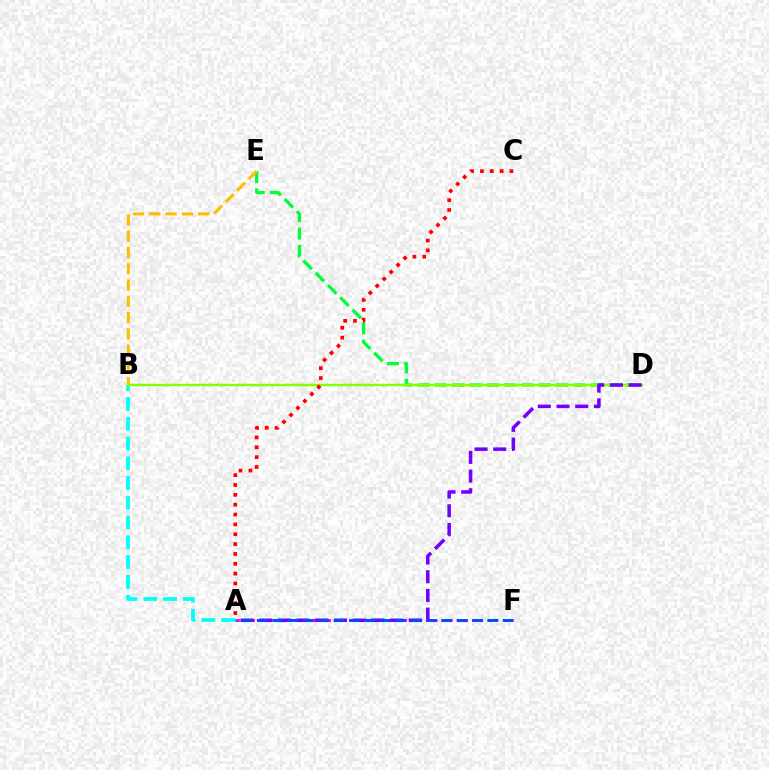{('A', 'B'): [{'color': '#00fff6', 'line_style': 'dashed', 'thickness': 2.68}], ('D', 'E'): [{'color': '#00ff39', 'line_style': 'dashed', 'thickness': 2.35}], ('B', 'E'): [{'color': '#ffbd00', 'line_style': 'dashed', 'thickness': 2.21}], ('B', 'D'): [{'color': '#84ff00', 'line_style': 'solid', 'thickness': 1.74}], ('A', 'F'): [{'color': '#ff00cf', 'line_style': 'dotted', 'thickness': 2.07}, {'color': '#004bff', 'line_style': 'dashed', 'thickness': 2.09}], ('A', 'D'): [{'color': '#7200ff', 'line_style': 'dashed', 'thickness': 2.54}], ('A', 'C'): [{'color': '#ff0000', 'line_style': 'dotted', 'thickness': 2.68}]}